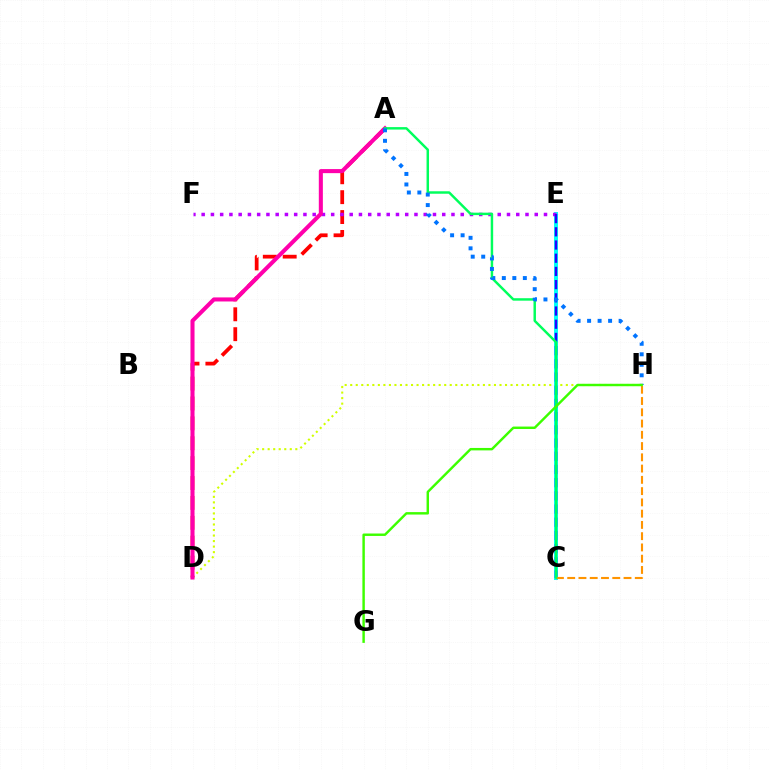{('D', 'H'): [{'color': '#d1ff00', 'line_style': 'dotted', 'thickness': 1.5}], ('C', 'E'): [{'color': '#00fff6', 'line_style': 'solid', 'thickness': 2.85}, {'color': '#2500ff', 'line_style': 'dashed', 'thickness': 1.79}], ('A', 'D'): [{'color': '#ff0000', 'line_style': 'dashed', 'thickness': 2.7}, {'color': '#ff00ac', 'line_style': 'solid', 'thickness': 2.92}], ('E', 'F'): [{'color': '#b900ff', 'line_style': 'dotted', 'thickness': 2.51}], ('C', 'H'): [{'color': '#ff9400', 'line_style': 'dashed', 'thickness': 1.53}], ('A', 'C'): [{'color': '#00ff5c', 'line_style': 'solid', 'thickness': 1.77}], ('A', 'H'): [{'color': '#0074ff', 'line_style': 'dotted', 'thickness': 2.85}], ('G', 'H'): [{'color': '#3dff00', 'line_style': 'solid', 'thickness': 1.76}]}